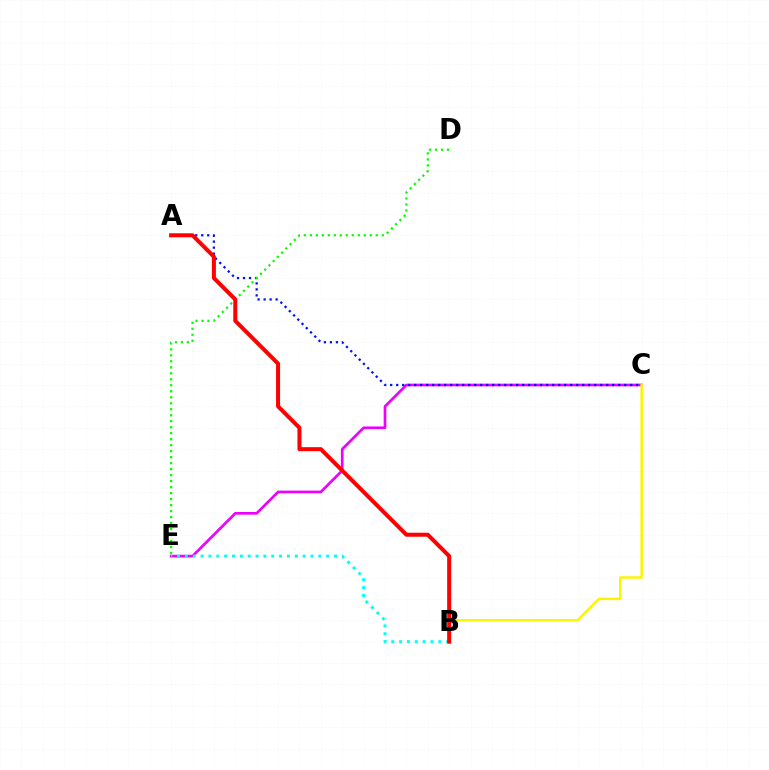{('C', 'E'): [{'color': '#ee00ff', 'line_style': 'solid', 'thickness': 1.93}], ('B', 'E'): [{'color': '#00fff6', 'line_style': 'dotted', 'thickness': 2.13}], ('A', 'C'): [{'color': '#0010ff', 'line_style': 'dotted', 'thickness': 1.63}], ('D', 'E'): [{'color': '#08ff00', 'line_style': 'dotted', 'thickness': 1.63}], ('B', 'C'): [{'color': '#fcf500', 'line_style': 'solid', 'thickness': 1.77}], ('A', 'B'): [{'color': '#ff0000', 'line_style': 'solid', 'thickness': 2.88}]}